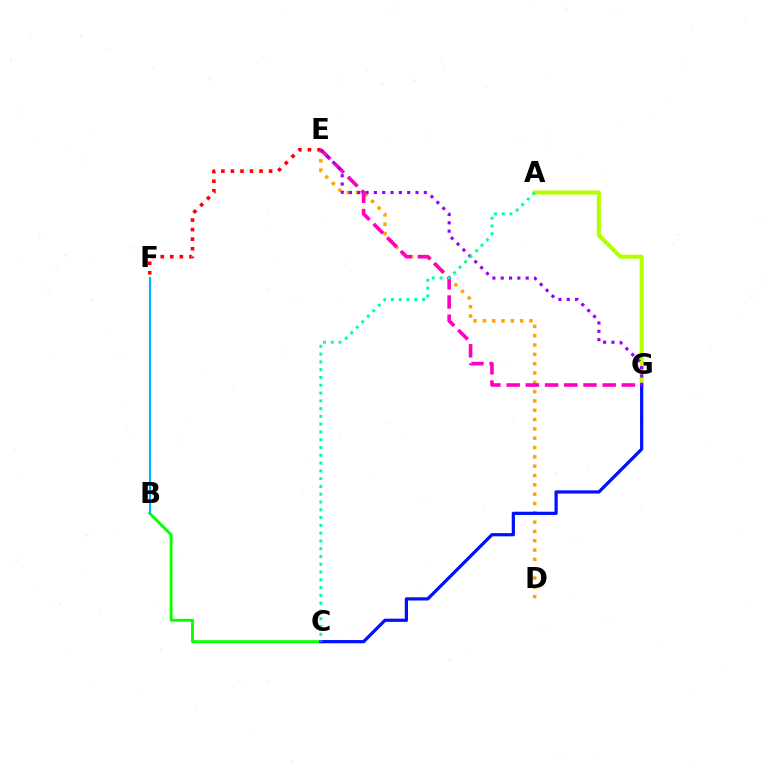{('D', 'E'): [{'color': '#ffa500', 'line_style': 'dotted', 'thickness': 2.53}], ('E', 'F'): [{'color': '#ff0000', 'line_style': 'dotted', 'thickness': 2.59}], ('B', 'C'): [{'color': '#08ff00', 'line_style': 'solid', 'thickness': 2.07}], ('A', 'G'): [{'color': '#b3ff00', 'line_style': 'solid', 'thickness': 2.91}], ('B', 'F'): [{'color': '#00b5ff', 'line_style': 'solid', 'thickness': 1.54}], ('C', 'G'): [{'color': '#0010ff', 'line_style': 'solid', 'thickness': 2.32}], ('E', 'G'): [{'color': '#ff00bd', 'line_style': 'dashed', 'thickness': 2.61}, {'color': '#9b00ff', 'line_style': 'dotted', 'thickness': 2.26}], ('A', 'C'): [{'color': '#00ff9d', 'line_style': 'dotted', 'thickness': 2.11}]}